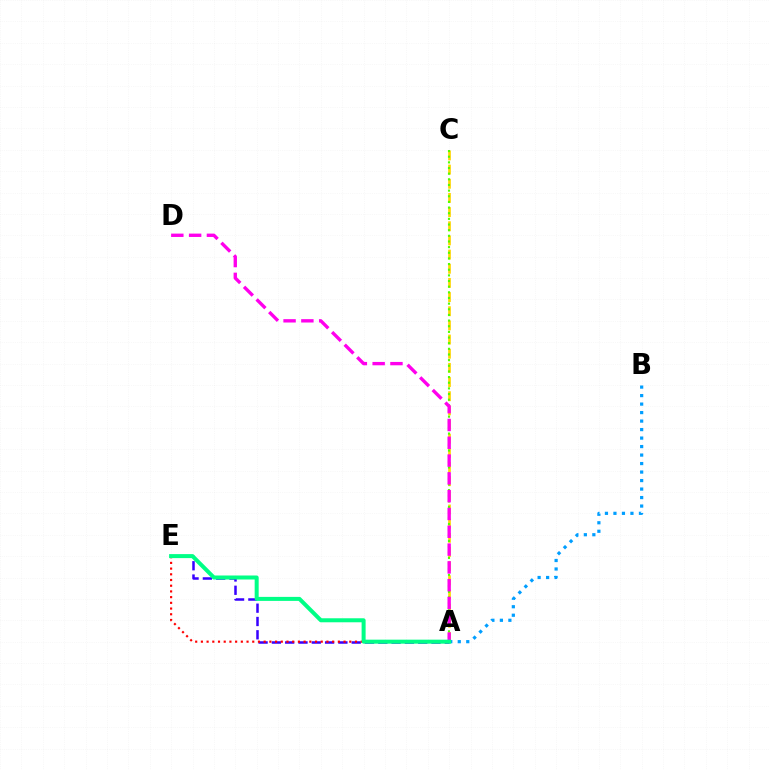{('A', 'C'): [{'color': '#ffd500', 'line_style': 'dashed', 'thickness': 1.92}, {'color': '#4fff00', 'line_style': 'dotted', 'thickness': 1.54}], ('A', 'E'): [{'color': '#3700ff', 'line_style': 'dashed', 'thickness': 1.81}, {'color': '#ff0000', 'line_style': 'dotted', 'thickness': 1.55}, {'color': '#00ff86', 'line_style': 'solid', 'thickness': 2.89}], ('A', 'D'): [{'color': '#ff00ed', 'line_style': 'dashed', 'thickness': 2.42}], ('A', 'B'): [{'color': '#009eff', 'line_style': 'dotted', 'thickness': 2.31}]}